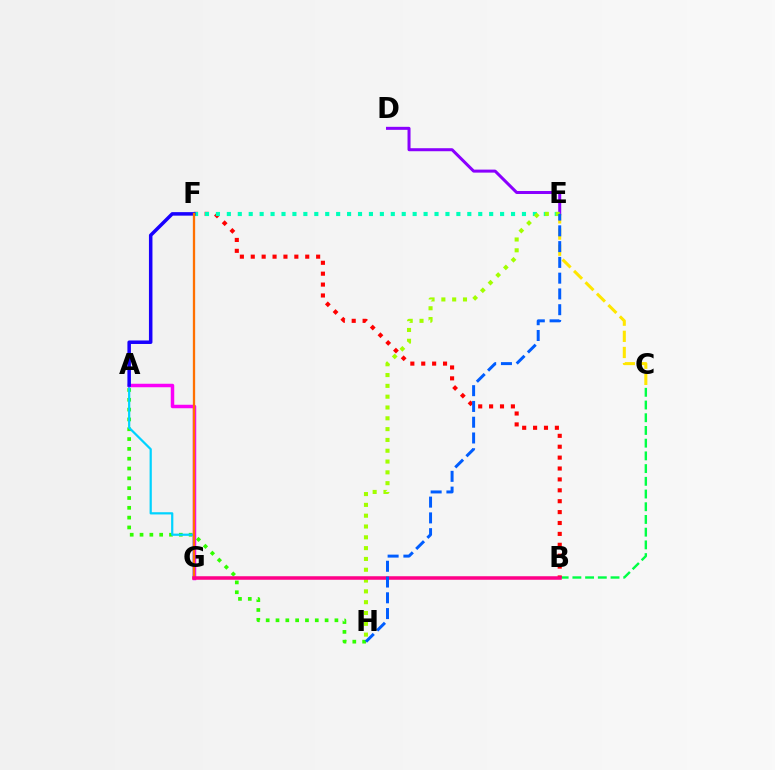{('D', 'E'): [{'color': '#8a00ff', 'line_style': 'solid', 'thickness': 2.17}], ('C', 'E'): [{'color': '#ffe600', 'line_style': 'dashed', 'thickness': 2.19}], ('A', 'H'): [{'color': '#31ff00', 'line_style': 'dotted', 'thickness': 2.67}], ('B', 'C'): [{'color': '#00ff45', 'line_style': 'dashed', 'thickness': 1.73}], ('B', 'F'): [{'color': '#ff0000', 'line_style': 'dotted', 'thickness': 2.96}], ('E', 'F'): [{'color': '#00ffbb', 'line_style': 'dotted', 'thickness': 2.97}], ('E', 'H'): [{'color': '#a2ff00', 'line_style': 'dotted', 'thickness': 2.94}, {'color': '#005dff', 'line_style': 'dashed', 'thickness': 2.14}], ('A', 'G'): [{'color': '#00d3ff', 'line_style': 'solid', 'thickness': 1.6}, {'color': '#fa00f9', 'line_style': 'solid', 'thickness': 2.51}], ('A', 'F'): [{'color': '#1900ff', 'line_style': 'solid', 'thickness': 2.53}], ('F', 'G'): [{'color': '#ff7000', 'line_style': 'solid', 'thickness': 1.66}], ('B', 'G'): [{'color': '#ff0088', 'line_style': 'solid', 'thickness': 2.54}]}